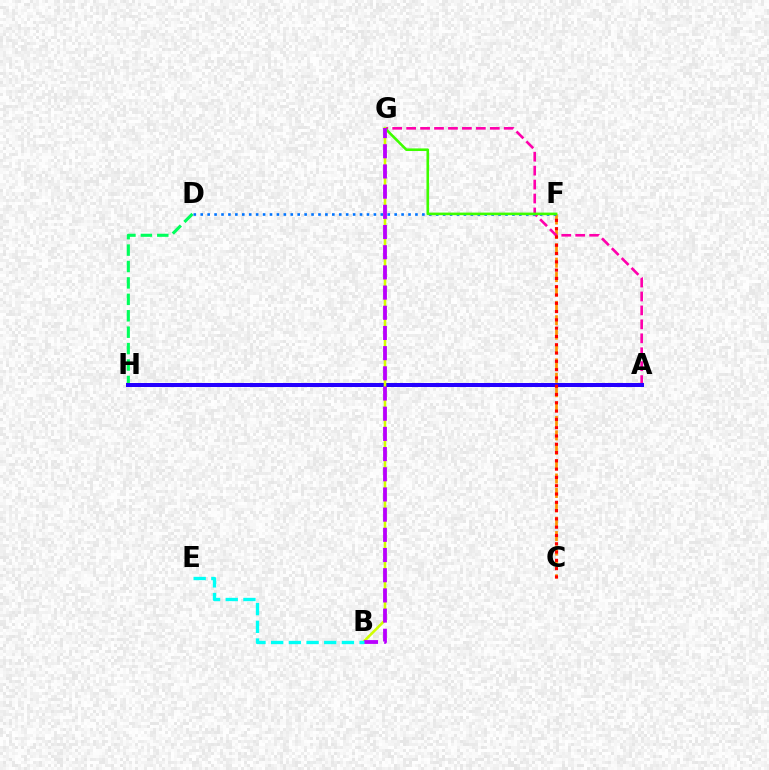{('C', 'F'): [{'color': '#ff9400', 'line_style': 'dashed', 'thickness': 1.95}, {'color': '#ff0000', 'line_style': 'dotted', 'thickness': 2.25}], ('D', 'H'): [{'color': '#00ff5c', 'line_style': 'dashed', 'thickness': 2.23}], ('A', 'G'): [{'color': '#ff00ac', 'line_style': 'dashed', 'thickness': 1.89}], ('A', 'H'): [{'color': '#2500ff', 'line_style': 'solid', 'thickness': 2.87}], ('D', 'F'): [{'color': '#0074ff', 'line_style': 'dotted', 'thickness': 1.88}], ('F', 'G'): [{'color': '#3dff00', 'line_style': 'solid', 'thickness': 1.88}], ('B', 'G'): [{'color': '#d1ff00', 'line_style': 'solid', 'thickness': 1.86}, {'color': '#b900ff', 'line_style': 'dashed', 'thickness': 2.74}], ('B', 'E'): [{'color': '#00fff6', 'line_style': 'dashed', 'thickness': 2.4}]}